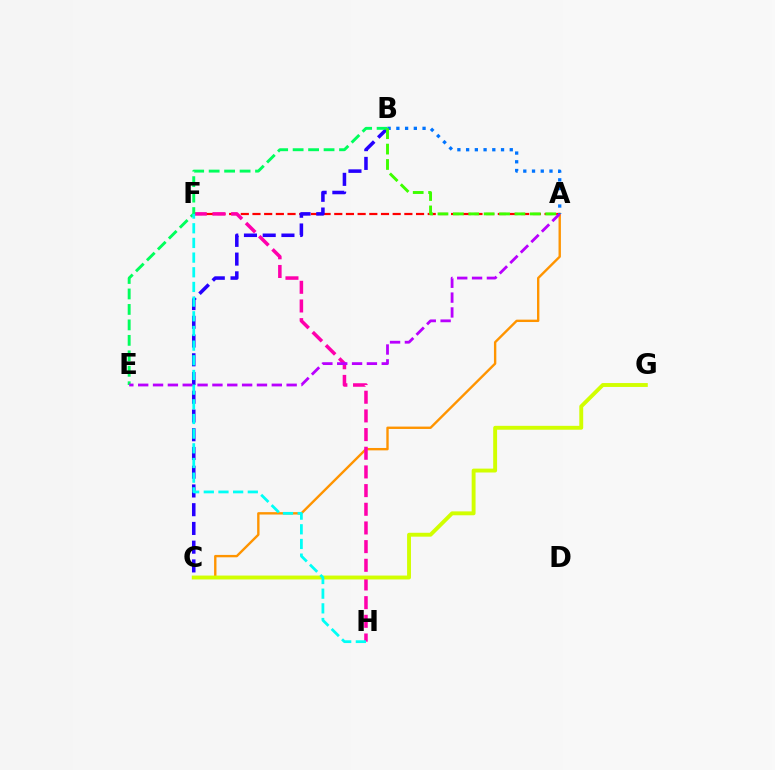{('A', 'C'): [{'color': '#ff9400', 'line_style': 'solid', 'thickness': 1.71}], ('A', 'F'): [{'color': '#ff0000', 'line_style': 'dashed', 'thickness': 1.59}], ('F', 'H'): [{'color': '#ff00ac', 'line_style': 'dashed', 'thickness': 2.54}, {'color': '#00fff6', 'line_style': 'dashed', 'thickness': 1.99}], ('B', 'C'): [{'color': '#2500ff', 'line_style': 'dashed', 'thickness': 2.55}], ('B', 'E'): [{'color': '#00ff5c', 'line_style': 'dashed', 'thickness': 2.1}], ('C', 'G'): [{'color': '#d1ff00', 'line_style': 'solid', 'thickness': 2.8}], ('A', 'E'): [{'color': '#b900ff', 'line_style': 'dashed', 'thickness': 2.02}], ('A', 'B'): [{'color': '#0074ff', 'line_style': 'dotted', 'thickness': 2.37}, {'color': '#3dff00', 'line_style': 'dashed', 'thickness': 2.09}]}